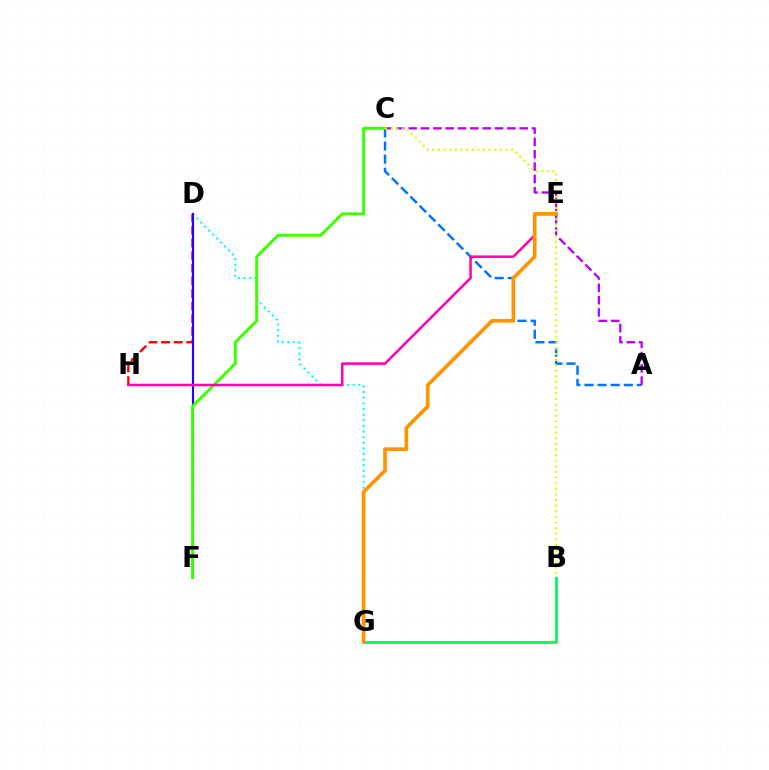{('A', 'C'): [{'color': '#0074ff', 'line_style': 'dashed', 'thickness': 1.78}, {'color': '#b900ff', 'line_style': 'dashed', 'thickness': 1.68}], ('D', 'H'): [{'color': '#ff0000', 'line_style': 'dashed', 'thickness': 1.71}], ('D', 'G'): [{'color': '#00fff6', 'line_style': 'dotted', 'thickness': 1.53}], ('D', 'F'): [{'color': '#2500ff', 'line_style': 'solid', 'thickness': 1.56}], ('C', 'F'): [{'color': '#3dff00', 'line_style': 'solid', 'thickness': 2.12}], ('B', 'C'): [{'color': '#d1ff00', 'line_style': 'dotted', 'thickness': 1.53}], ('B', 'G'): [{'color': '#00ff5c', 'line_style': 'solid', 'thickness': 2.04}], ('E', 'H'): [{'color': '#ff00ac', 'line_style': 'solid', 'thickness': 1.81}], ('E', 'G'): [{'color': '#ff9400', 'line_style': 'solid', 'thickness': 2.65}]}